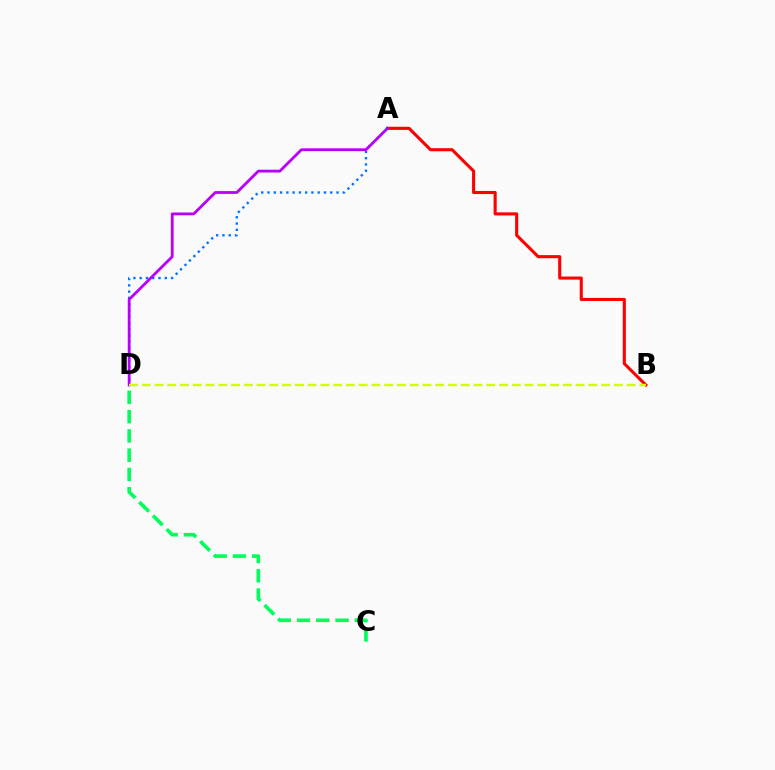{('A', 'D'): [{'color': '#0074ff', 'line_style': 'dotted', 'thickness': 1.7}, {'color': '#b900ff', 'line_style': 'solid', 'thickness': 2.02}], ('A', 'B'): [{'color': '#ff0000', 'line_style': 'solid', 'thickness': 2.23}], ('C', 'D'): [{'color': '#00ff5c', 'line_style': 'dashed', 'thickness': 2.62}], ('B', 'D'): [{'color': '#d1ff00', 'line_style': 'dashed', 'thickness': 1.73}]}